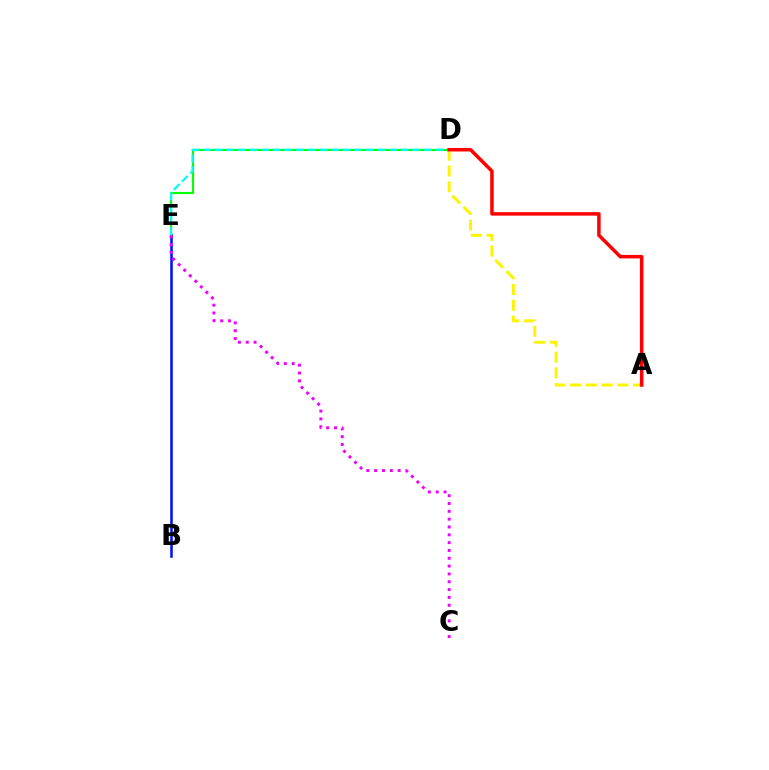{('B', 'E'): [{'color': '#0010ff', 'line_style': 'solid', 'thickness': 1.83}], ('D', 'E'): [{'color': '#08ff00', 'line_style': 'solid', 'thickness': 1.54}, {'color': '#00fff6', 'line_style': 'dashed', 'thickness': 1.58}], ('A', 'D'): [{'color': '#fcf500', 'line_style': 'dashed', 'thickness': 2.14}, {'color': '#ff0000', 'line_style': 'solid', 'thickness': 2.52}], ('C', 'E'): [{'color': '#ee00ff', 'line_style': 'dotted', 'thickness': 2.13}]}